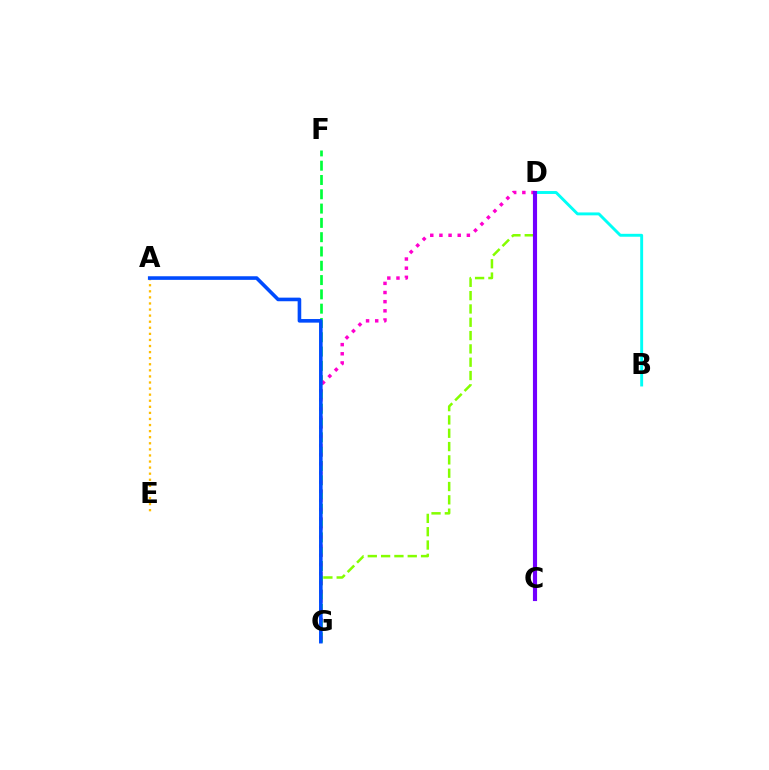{('F', 'G'): [{'color': '#00ff39', 'line_style': 'dashed', 'thickness': 1.94}], ('A', 'E'): [{'color': '#ffbd00', 'line_style': 'dotted', 'thickness': 1.65}], ('D', 'G'): [{'color': '#ff00cf', 'line_style': 'dotted', 'thickness': 2.49}, {'color': '#84ff00', 'line_style': 'dashed', 'thickness': 1.81}], ('B', 'D'): [{'color': '#00fff6', 'line_style': 'solid', 'thickness': 2.1}], ('A', 'G'): [{'color': '#004bff', 'line_style': 'solid', 'thickness': 2.6}], ('C', 'D'): [{'color': '#ff0000', 'line_style': 'dashed', 'thickness': 1.61}, {'color': '#7200ff', 'line_style': 'solid', 'thickness': 2.97}]}